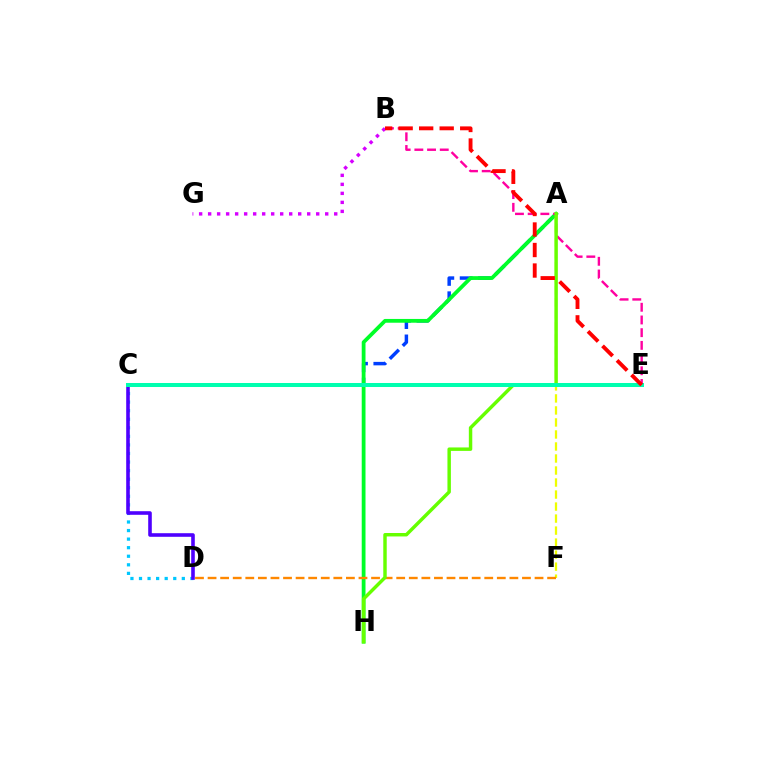{('C', 'D'): [{'color': '#00c7ff', 'line_style': 'dotted', 'thickness': 2.33}, {'color': '#4f00ff', 'line_style': 'solid', 'thickness': 2.59}], ('A', 'C'): [{'color': '#003fff', 'line_style': 'dashed', 'thickness': 2.49}], ('A', 'F'): [{'color': '#eeff00', 'line_style': 'dashed', 'thickness': 1.63}], ('A', 'H'): [{'color': '#00ff27', 'line_style': 'solid', 'thickness': 2.72}, {'color': '#66ff00', 'line_style': 'solid', 'thickness': 2.48}], ('B', 'G'): [{'color': '#d600ff', 'line_style': 'dotted', 'thickness': 2.45}], ('B', 'E'): [{'color': '#ff00a0', 'line_style': 'dashed', 'thickness': 1.73}, {'color': '#ff0000', 'line_style': 'dashed', 'thickness': 2.79}], ('D', 'F'): [{'color': '#ff8800', 'line_style': 'dashed', 'thickness': 1.71}], ('C', 'E'): [{'color': '#00ffaf', 'line_style': 'solid', 'thickness': 2.89}]}